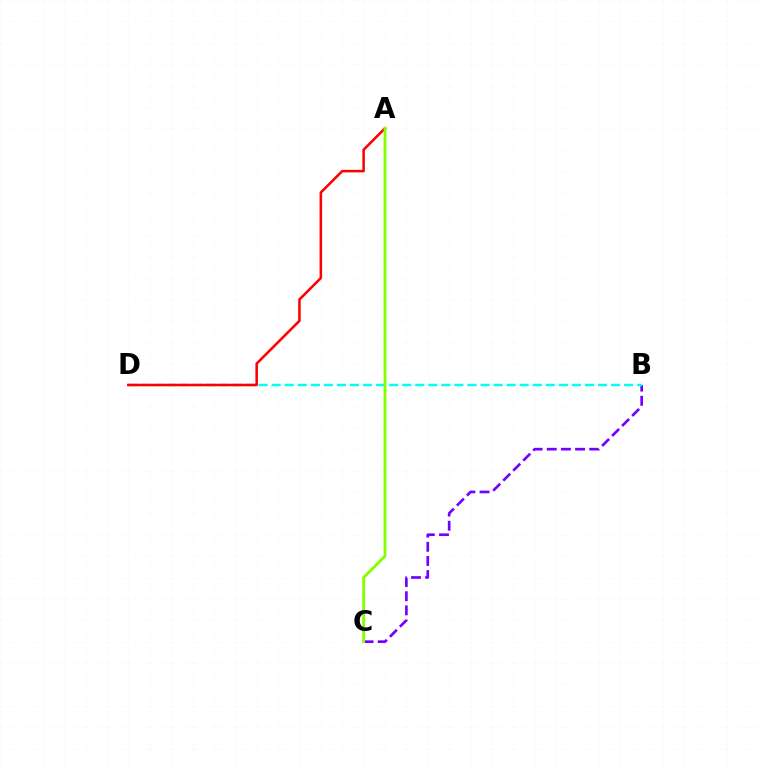{('B', 'C'): [{'color': '#7200ff', 'line_style': 'dashed', 'thickness': 1.92}], ('B', 'D'): [{'color': '#00fff6', 'line_style': 'dashed', 'thickness': 1.77}], ('A', 'D'): [{'color': '#ff0000', 'line_style': 'solid', 'thickness': 1.83}], ('A', 'C'): [{'color': '#84ff00', 'line_style': 'solid', 'thickness': 2.06}]}